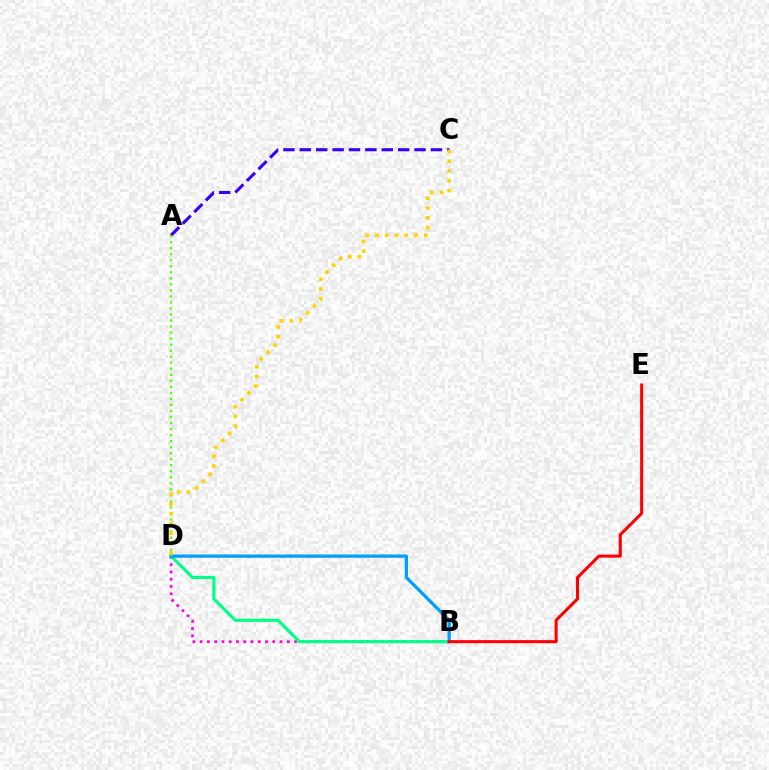{('B', 'D'): [{'color': '#ff00ed', 'line_style': 'dotted', 'thickness': 1.97}, {'color': '#00ff86', 'line_style': 'solid', 'thickness': 2.26}, {'color': '#009eff', 'line_style': 'solid', 'thickness': 2.35}], ('B', 'E'): [{'color': '#ff0000', 'line_style': 'solid', 'thickness': 2.2}], ('A', 'C'): [{'color': '#3700ff', 'line_style': 'dashed', 'thickness': 2.23}], ('A', 'D'): [{'color': '#4fff00', 'line_style': 'dotted', 'thickness': 1.64}], ('C', 'D'): [{'color': '#ffd500', 'line_style': 'dotted', 'thickness': 2.65}]}